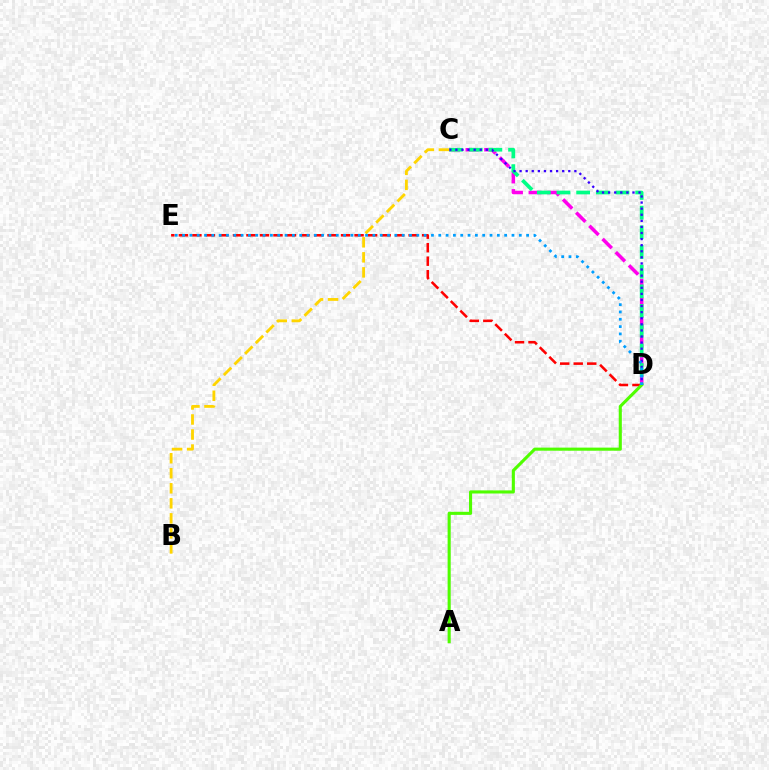{('C', 'D'): [{'color': '#ff00ed', 'line_style': 'dashed', 'thickness': 2.53}, {'color': '#00ff86', 'line_style': 'dashed', 'thickness': 2.67}, {'color': '#3700ff', 'line_style': 'dotted', 'thickness': 1.65}], ('D', 'E'): [{'color': '#ff0000', 'line_style': 'dashed', 'thickness': 1.84}, {'color': '#009eff', 'line_style': 'dotted', 'thickness': 1.99}], ('A', 'D'): [{'color': '#4fff00', 'line_style': 'solid', 'thickness': 2.23}], ('B', 'C'): [{'color': '#ffd500', 'line_style': 'dashed', 'thickness': 2.04}]}